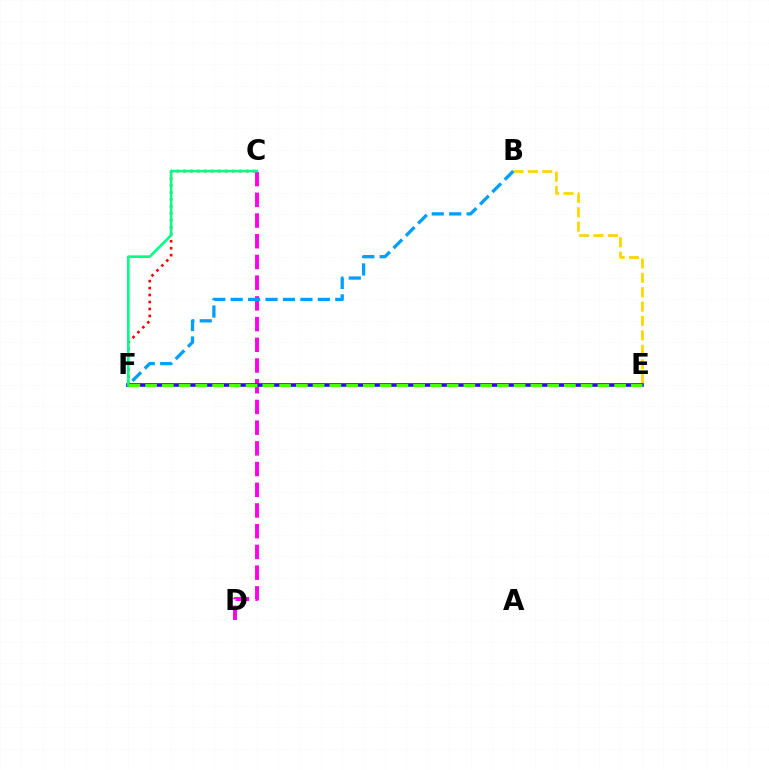{('B', 'E'): [{'color': '#ffd500', 'line_style': 'dashed', 'thickness': 1.96}], ('C', 'F'): [{'color': '#ff0000', 'line_style': 'dotted', 'thickness': 1.89}, {'color': '#00ff86', 'line_style': 'solid', 'thickness': 1.91}], ('C', 'D'): [{'color': '#ff00ed', 'line_style': 'dashed', 'thickness': 2.81}], ('E', 'F'): [{'color': '#3700ff', 'line_style': 'solid', 'thickness': 2.63}, {'color': '#4fff00', 'line_style': 'dashed', 'thickness': 2.28}], ('B', 'F'): [{'color': '#009eff', 'line_style': 'dashed', 'thickness': 2.37}]}